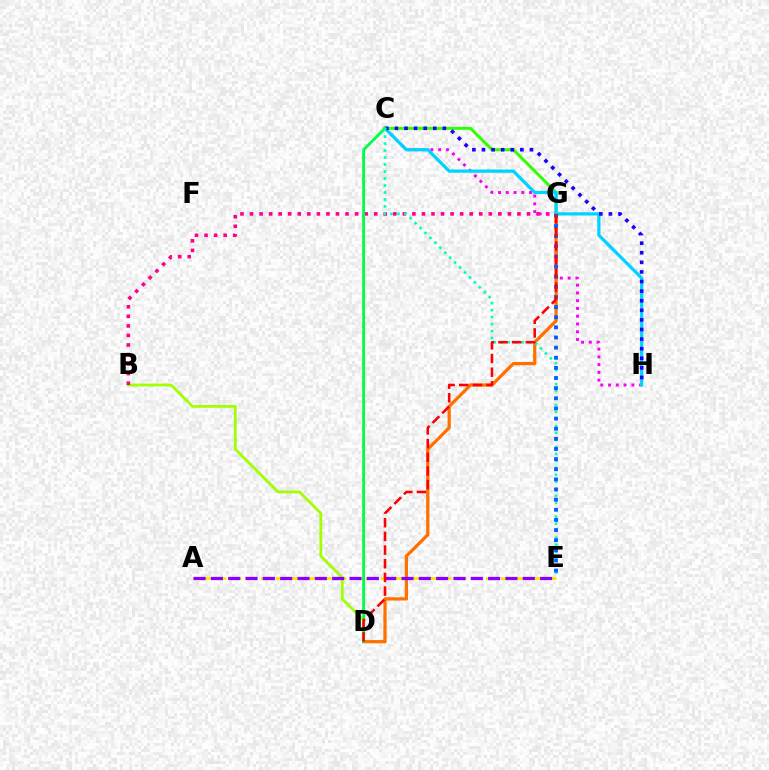{('B', 'D'): [{'color': '#a2ff00', 'line_style': 'solid', 'thickness': 2.02}], ('C', 'G'): [{'color': '#31ff00', 'line_style': 'solid', 'thickness': 2.13}], ('B', 'G'): [{'color': '#ff0088', 'line_style': 'dotted', 'thickness': 2.6}], ('C', 'H'): [{'color': '#fa00f9', 'line_style': 'dotted', 'thickness': 2.11}, {'color': '#00d3ff', 'line_style': 'solid', 'thickness': 2.32}, {'color': '#1900ff', 'line_style': 'dotted', 'thickness': 2.61}], ('D', 'G'): [{'color': '#ff7000', 'line_style': 'solid', 'thickness': 2.33}, {'color': '#ff0000', 'line_style': 'dashed', 'thickness': 1.86}], ('A', 'E'): [{'color': '#ffe600', 'line_style': 'dashed', 'thickness': 2.04}, {'color': '#8a00ff', 'line_style': 'dashed', 'thickness': 2.35}], ('C', 'D'): [{'color': '#00ff45', 'line_style': 'solid', 'thickness': 2.06}], ('C', 'E'): [{'color': '#00ffbb', 'line_style': 'dotted', 'thickness': 1.9}], ('E', 'G'): [{'color': '#005dff', 'line_style': 'dotted', 'thickness': 2.75}]}